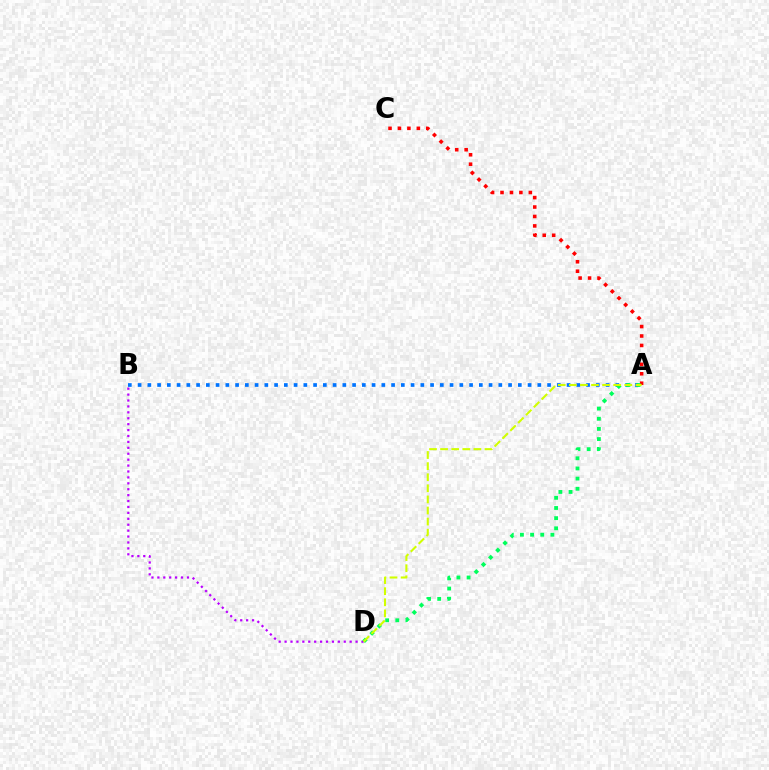{('A', 'B'): [{'color': '#0074ff', 'line_style': 'dotted', 'thickness': 2.65}], ('A', 'C'): [{'color': '#ff0000', 'line_style': 'dotted', 'thickness': 2.57}], ('B', 'D'): [{'color': '#b900ff', 'line_style': 'dotted', 'thickness': 1.61}], ('A', 'D'): [{'color': '#00ff5c', 'line_style': 'dotted', 'thickness': 2.76}, {'color': '#d1ff00', 'line_style': 'dashed', 'thickness': 1.51}]}